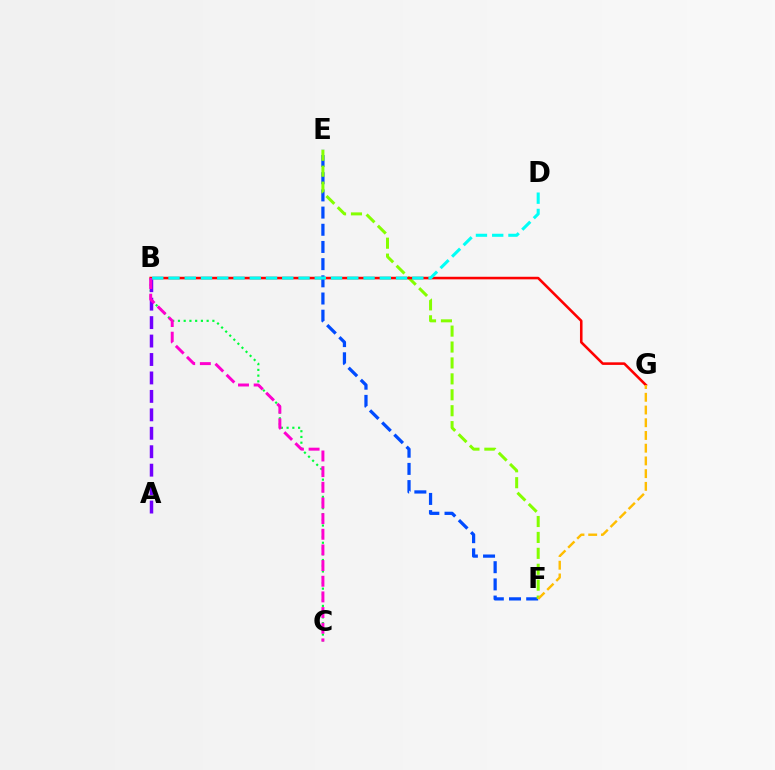{('E', 'F'): [{'color': '#004bff', 'line_style': 'dashed', 'thickness': 2.33}, {'color': '#84ff00', 'line_style': 'dashed', 'thickness': 2.16}], ('B', 'G'): [{'color': '#ff0000', 'line_style': 'solid', 'thickness': 1.85}], ('B', 'C'): [{'color': '#00ff39', 'line_style': 'dotted', 'thickness': 1.56}, {'color': '#ff00cf', 'line_style': 'dashed', 'thickness': 2.13}], ('A', 'B'): [{'color': '#7200ff', 'line_style': 'dashed', 'thickness': 2.51}], ('B', 'D'): [{'color': '#00fff6', 'line_style': 'dashed', 'thickness': 2.21}], ('F', 'G'): [{'color': '#ffbd00', 'line_style': 'dashed', 'thickness': 1.73}]}